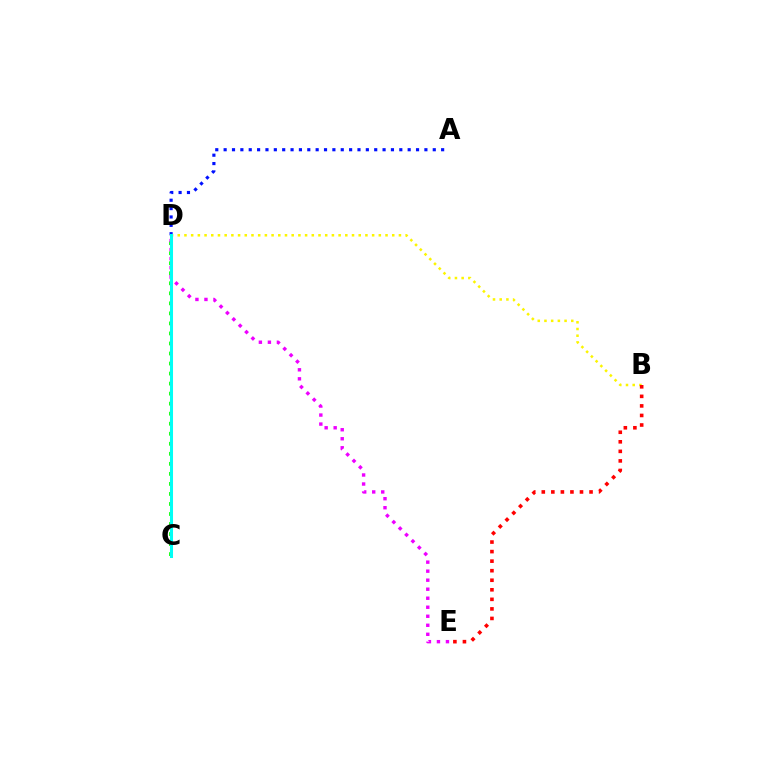{('B', 'D'): [{'color': '#fcf500', 'line_style': 'dotted', 'thickness': 1.82}], ('B', 'E'): [{'color': '#ff0000', 'line_style': 'dotted', 'thickness': 2.59}], ('C', 'D'): [{'color': '#08ff00', 'line_style': 'dotted', 'thickness': 2.73}, {'color': '#00fff6', 'line_style': 'solid', 'thickness': 2.19}], ('D', 'E'): [{'color': '#ee00ff', 'line_style': 'dotted', 'thickness': 2.45}], ('A', 'D'): [{'color': '#0010ff', 'line_style': 'dotted', 'thickness': 2.27}]}